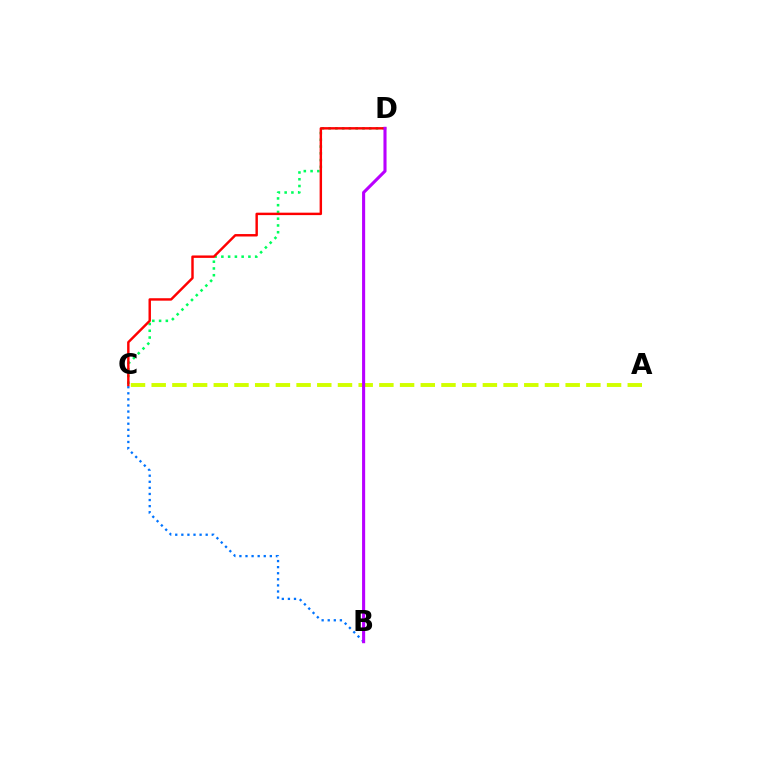{('C', 'D'): [{'color': '#00ff5c', 'line_style': 'dotted', 'thickness': 1.84}, {'color': '#ff0000', 'line_style': 'solid', 'thickness': 1.75}], ('B', 'C'): [{'color': '#0074ff', 'line_style': 'dotted', 'thickness': 1.65}], ('A', 'C'): [{'color': '#d1ff00', 'line_style': 'dashed', 'thickness': 2.81}], ('B', 'D'): [{'color': '#b900ff', 'line_style': 'solid', 'thickness': 2.22}]}